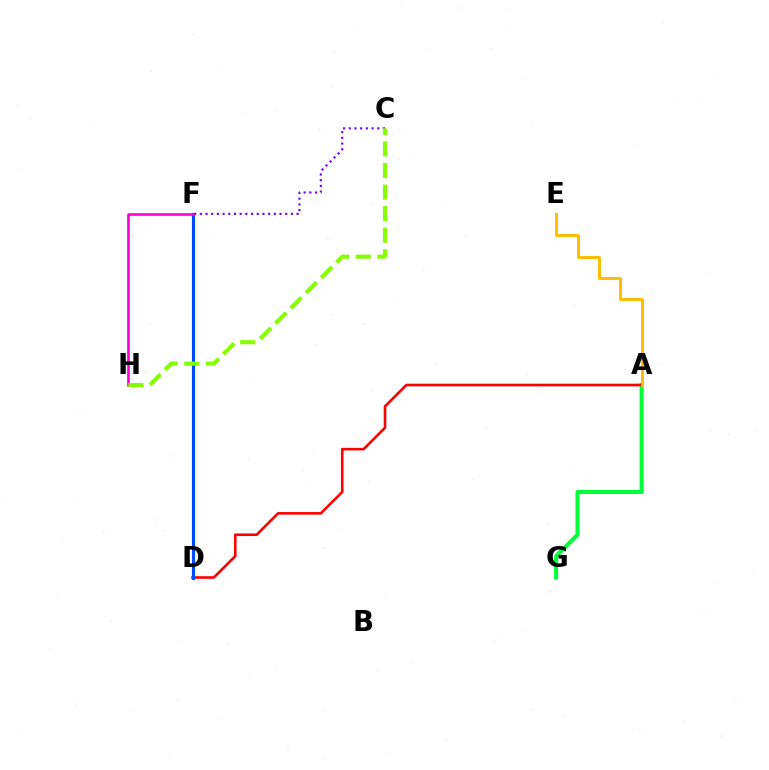{('A', 'G'): [{'color': '#00ff39', 'line_style': 'solid', 'thickness': 2.93}], ('D', 'F'): [{'color': '#00fff6', 'line_style': 'dotted', 'thickness': 1.95}, {'color': '#004bff', 'line_style': 'solid', 'thickness': 2.26}], ('A', 'D'): [{'color': '#ff0000', 'line_style': 'solid', 'thickness': 1.88}], ('A', 'E'): [{'color': '#ffbd00', 'line_style': 'solid', 'thickness': 2.12}], ('C', 'F'): [{'color': '#7200ff', 'line_style': 'dotted', 'thickness': 1.55}], ('F', 'H'): [{'color': '#ff00cf', 'line_style': 'solid', 'thickness': 1.88}], ('C', 'H'): [{'color': '#84ff00', 'line_style': 'dashed', 'thickness': 2.93}]}